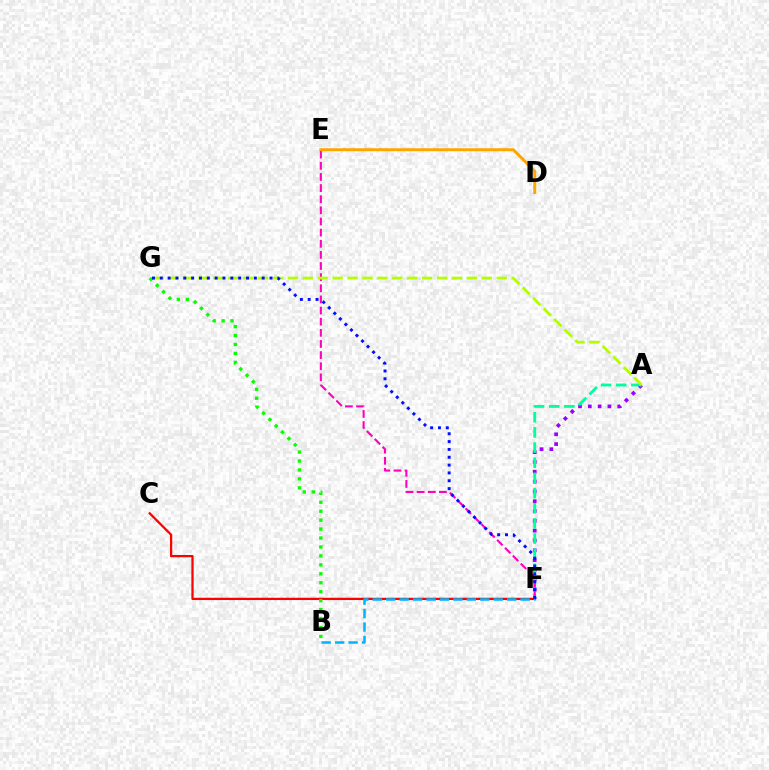{('A', 'F'): [{'color': '#9b00ff', 'line_style': 'dotted', 'thickness': 2.67}, {'color': '#00ff9d', 'line_style': 'dashed', 'thickness': 2.06}], ('E', 'F'): [{'color': '#ff00bd', 'line_style': 'dashed', 'thickness': 1.51}], ('C', 'F'): [{'color': '#ff0000', 'line_style': 'solid', 'thickness': 1.64}], ('B', 'G'): [{'color': '#08ff00', 'line_style': 'dotted', 'thickness': 2.43}], ('A', 'G'): [{'color': '#b3ff00', 'line_style': 'dashed', 'thickness': 2.03}], ('B', 'F'): [{'color': '#00b5ff', 'line_style': 'dashed', 'thickness': 1.83}], ('D', 'E'): [{'color': '#ffa500', 'line_style': 'solid', 'thickness': 2.12}], ('F', 'G'): [{'color': '#0010ff', 'line_style': 'dotted', 'thickness': 2.13}]}